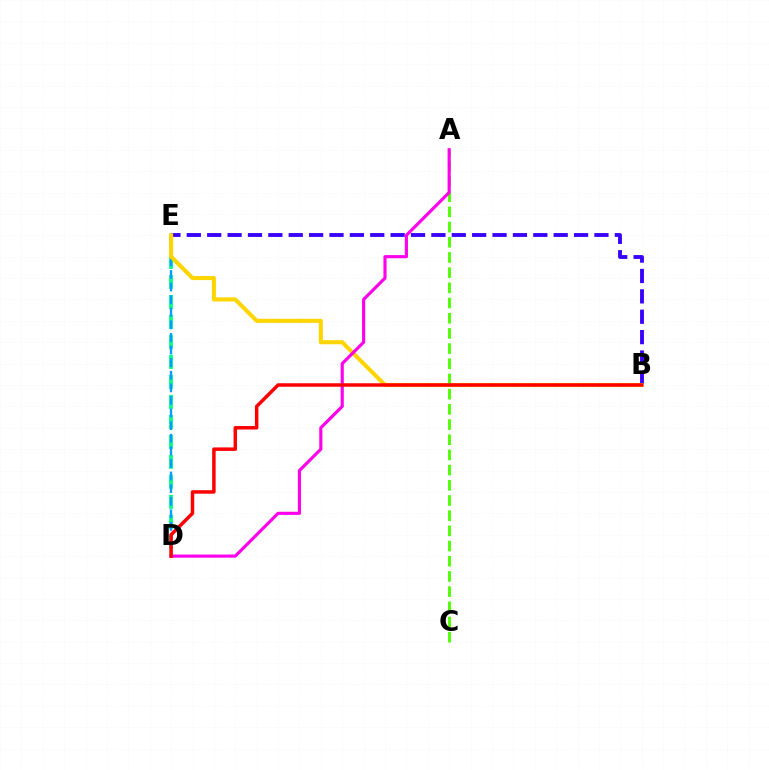{('D', 'E'): [{'color': '#00ff86', 'line_style': 'dashed', 'thickness': 2.72}, {'color': '#009eff', 'line_style': 'dashed', 'thickness': 1.71}], ('B', 'E'): [{'color': '#3700ff', 'line_style': 'dashed', 'thickness': 2.77}, {'color': '#ffd500', 'line_style': 'solid', 'thickness': 2.92}], ('A', 'C'): [{'color': '#4fff00', 'line_style': 'dashed', 'thickness': 2.06}], ('A', 'D'): [{'color': '#ff00ed', 'line_style': 'solid', 'thickness': 2.26}], ('B', 'D'): [{'color': '#ff0000', 'line_style': 'solid', 'thickness': 2.51}]}